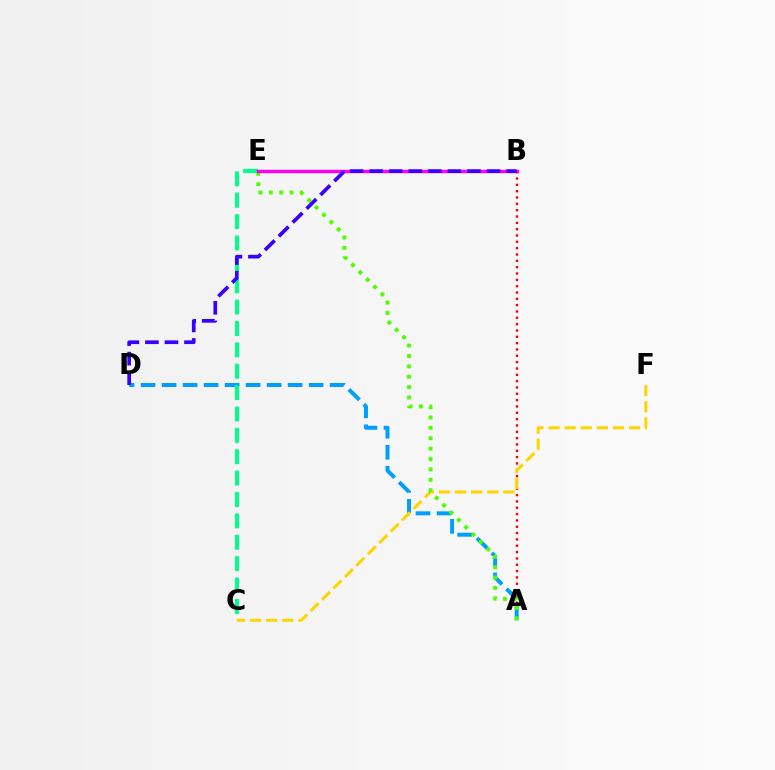{('A', 'B'): [{'color': '#ff0000', 'line_style': 'dotted', 'thickness': 1.72}], ('A', 'D'): [{'color': '#009eff', 'line_style': 'dashed', 'thickness': 2.85}], ('C', 'F'): [{'color': '#ffd500', 'line_style': 'dashed', 'thickness': 2.19}], ('A', 'E'): [{'color': '#4fff00', 'line_style': 'dotted', 'thickness': 2.82}], ('C', 'E'): [{'color': '#00ff86', 'line_style': 'dashed', 'thickness': 2.9}], ('B', 'E'): [{'color': '#ff00ed', 'line_style': 'solid', 'thickness': 2.45}], ('B', 'D'): [{'color': '#3700ff', 'line_style': 'dashed', 'thickness': 2.66}]}